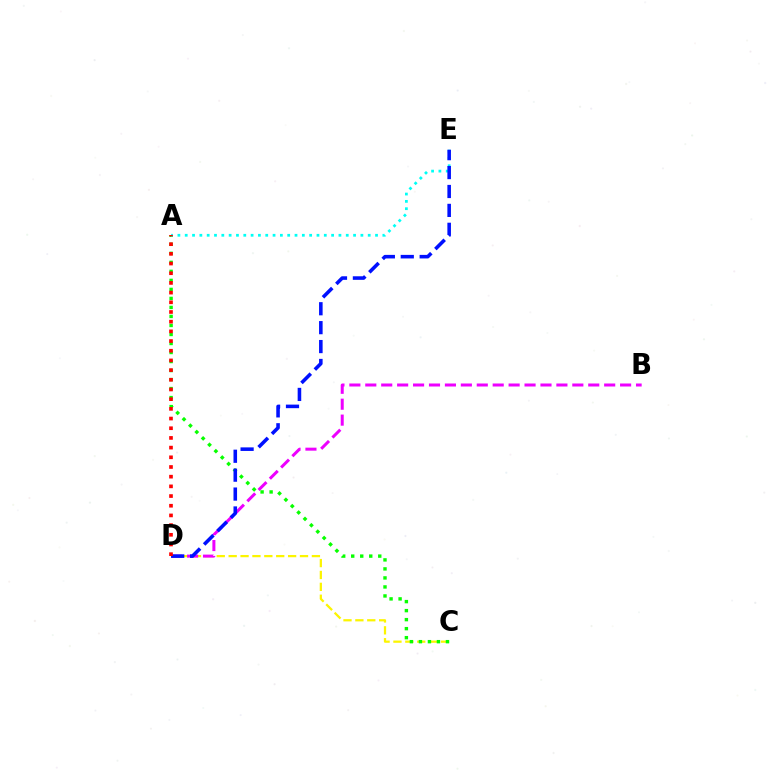{('C', 'D'): [{'color': '#fcf500', 'line_style': 'dashed', 'thickness': 1.62}], ('B', 'D'): [{'color': '#ee00ff', 'line_style': 'dashed', 'thickness': 2.16}], ('A', 'C'): [{'color': '#08ff00', 'line_style': 'dotted', 'thickness': 2.45}], ('A', 'E'): [{'color': '#00fff6', 'line_style': 'dotted', 'thickness': 1.99}], ('D', 'E'): [{'color': '#0010ff', 'line_style': 'dashed', 'thickness': 2.57}], ('A', 'D'): [{'color': '#ff0000', 'line_style': 'dotted', 'thickness': 2.63}]}